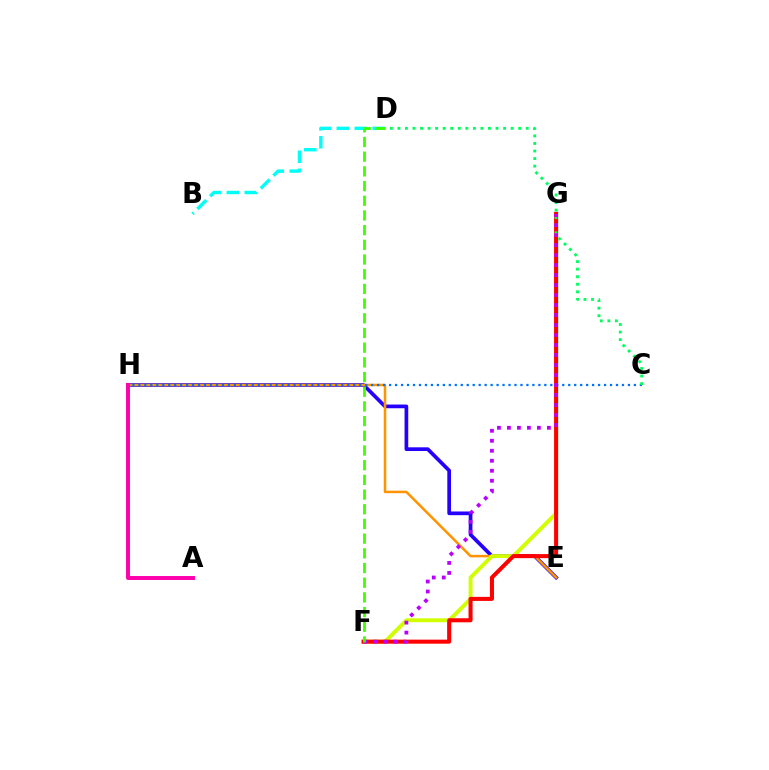{('E', 'H'): [{'color': '#2500ff', 'line_style': 'solid', 'thickness': 2.66}, {'color': '#ff9400', 'line_style': 'solid', 'thickness': 1.8}], ('F', 'G'): [{'color': '#d1ff00', 'line_style': 'solid', 'thickness': 2.81}, {'color': '#ff0000', 'line_style': 'solid', 'thickness': 2.91}, {'color': '#b900ff', 'line_style': 'dotted', 'thickness': 2.71}], ('C', 'H'): [{'color': '#0074ff', 'line_style': 'dotted', 'thickness': 1.62}], ('C', 'D'): [{'color': '#00ff5c', 'line_style': 'dotted', 'thickness': 2.05}], ('A', 'H'): [{'color': '#ff00ac', 'line_style': 'solid', 'thickness': 2.84}], ('B', 'D'): [{'color': '#00fff6', 'line_style': 'dashed', 'thickness': 2.44}], ('D', 'F'): [{'color': '#3dff00', 'line_style': 'dashed', 'thickness': 2.0}]}